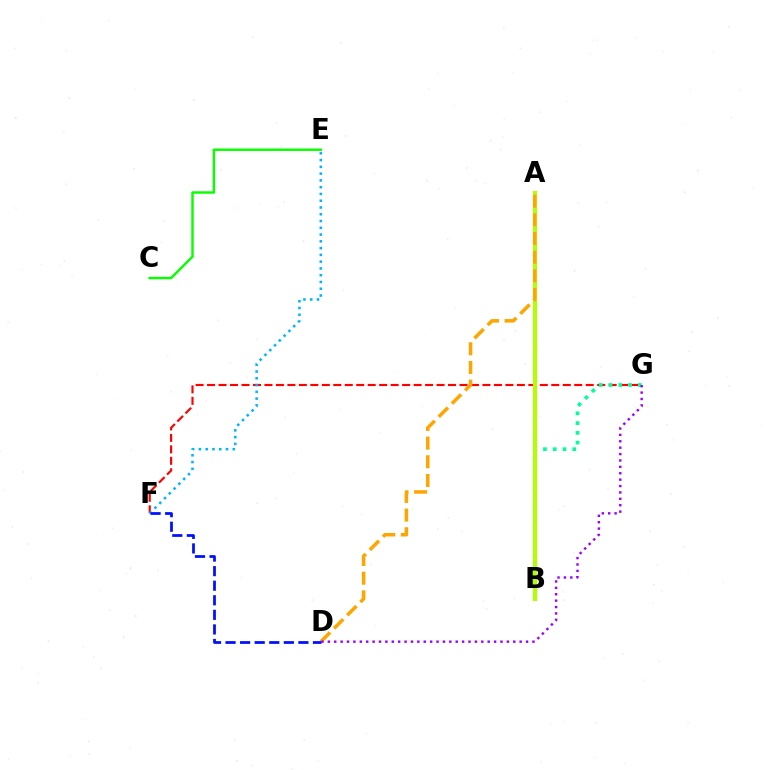{('C', 'E'): [{'color': '#08ff00', 'line_style': 'solid', 'thickness': 1.75}], ('A', 'B'): [{'color': '#ff00bd', 'line_style': 'dashed', 'thickness': 2.24}, {'color': '#b3ff00', 'line_style': 'solid', 'thickness': 2.96}], ('F', 'G'): [{'color': '#ff0000', 'line_style': 'dashed', 'thickness': 1.56}], ('E', 'F'): [{'color': '#00b5ff', 'line_style': 'dotted', 'thickness': 1.84}], ('B', 'G'): [{'color': '#00ff9d', 'line_style': 'dotted', 'thickness': 2.65}], ('A', 'D'): [{'color': '#ffa500', 'line_style': 'dashed', 'thickness': 2.54}], ('D', 'F'): [{'color': '#0010ff', 'line_style': 'dashed', 'thickness': 1.98}], ('D', 'G'): [{'color': '#9b00ff', 'line_style': 'dotted', 'thickness': 1.74}]}